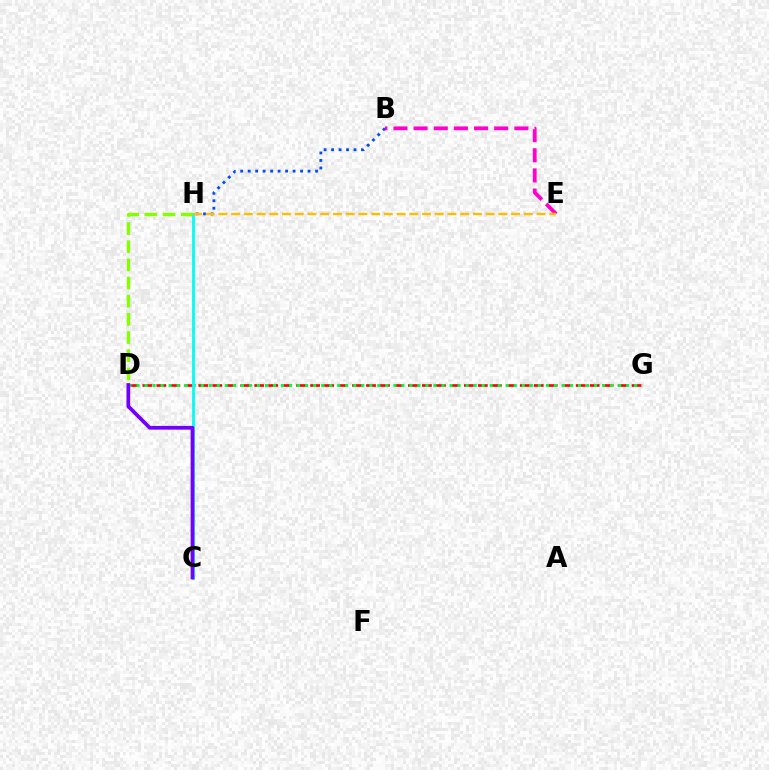{('D', 'H'): [{'color': '#84ff00', 'line_style': 'dashed', 'thickness': 2.47}], ('B', 'H'): [{'color': '#004bff', 'line_style': 'dotted', 'thickness': 2.03}], ('D', 'G'): [{'color': '#ff0000', 'line_style': 'dashed', 'thickness': 1.9}, {'color': '#00ff39', 'line_style': 'dotted', 'thickness': 2.18}], ('B', 'E'): [{'color': '#ff00cf', 'line_style': 'dashed', 'thickness': 2.74}], ('C', 'H'): [{'color': '#00fff6', 'line_style': 'solid', 'thickness': 2.02}], ('C', 'D'): [{'color': '#7200ff', 'line_style': 'solid', 'thickness': 2.7}], ('E', 'H'): [{'color': '#ffbd00', 'line_style': 'dashed', 'thickness': 1.73}]}